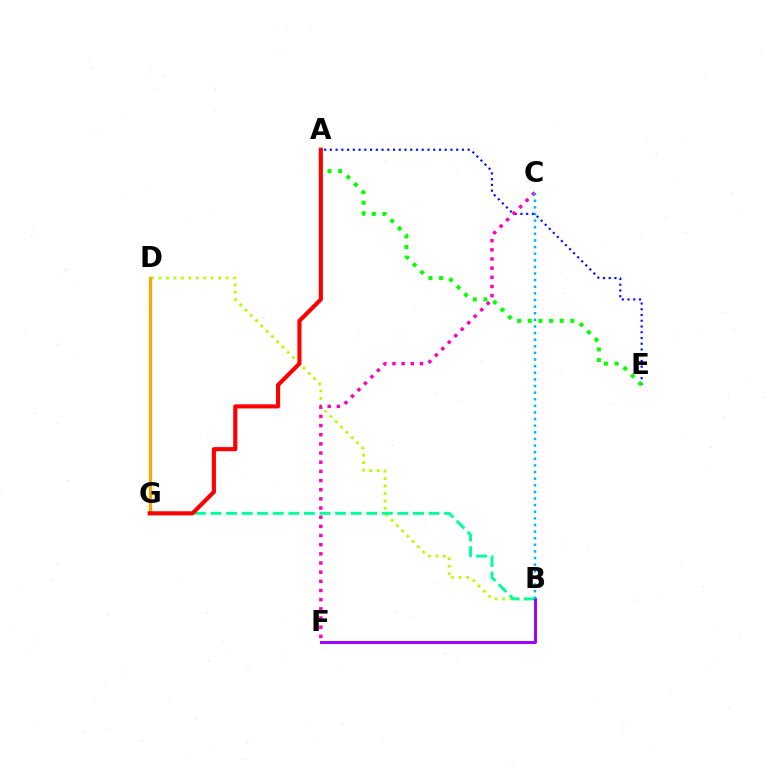{('B', 'D'): [{'color': '#b3ff00', 'line_style': 'dotted', 'thickness': 2.03}], ('B', 'G'): [{'color': '#00ff9d', 'line_style': 'dashed', 'thickness': 2.12}], ('A', 'E'): [{'color': '#0010ff', 'line_style': 'dotted', 'thickness': 1.56}, {'color': '#08ff00', 'line_style': 'dotted', 'thickness': 2.89}], ('C', 'F'): [{'color': '#ff00bd', 'line_style': 'dotted', 'thickness': 2.49}], ('B', 'F'): [{'color': '#9b00ff', 'line_style': 'solid', 'thickness': 2.11}], ('D', 'G'): [{'color': '#ffa500', 'line_style': 'solid', 'thickness': 2.29}], ('B', 'C'): [{'color': '#00b5ff', 'line_style': 'dotted', 'thickness': 1.8}], ('A', 'G'): [{'color': '#ff0000', 'line_style': 'solid', 'thickness': 2.96}]}